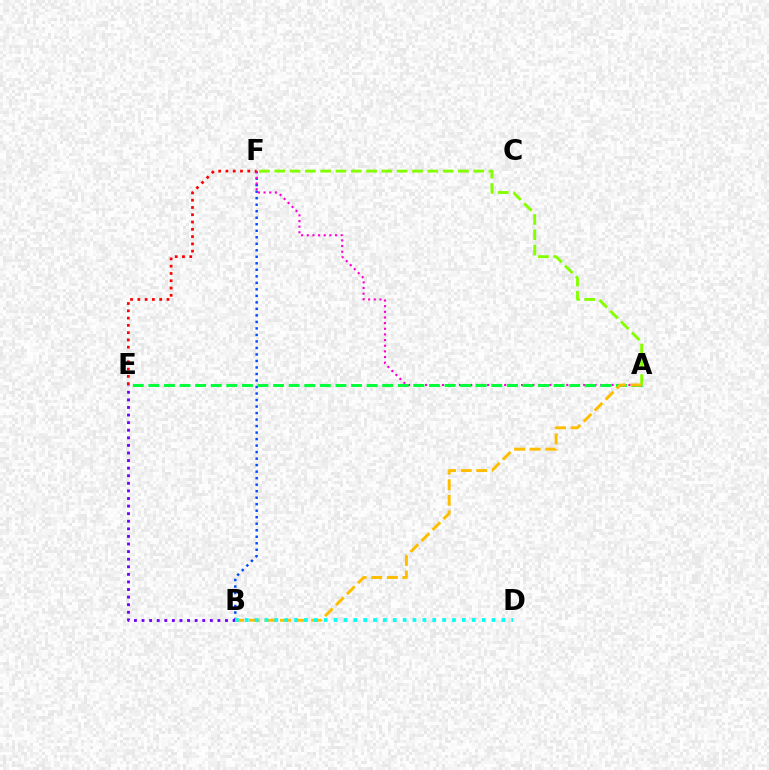{('B', 'F'): [{'color': '#004bff', 'line_style': 'dotted', 'thickness': 1.77}], ('A', 'F'): [{'color': '#ff00cf', 'line_style': 'dotted', 'thickness': 1.53}, {'color': '#84ff00', 'line_style': 'dashed', 'thickness': 2.08}], ('B', 'E'): [{'color': '#7200ff', 'line_style': 'dotted', 'thickness': 2.06}], ('E', 'F'): [{'color': '#ff0000', 'line_style': 'dotted', 'thickness': 1.98}], ('A', 'E'): [{'color': '#00ff39', 'line_style': 'dashed', 'thickness': 2.12}], ('A', 'B'): [{'color': '#ffbd00', 'line_style': 'dashed', 'thickness': 2.12}], ('B', 'D'): [{'color': '#00fff6', 'line_style': 'dotted', 'thickness': 2.68}]}